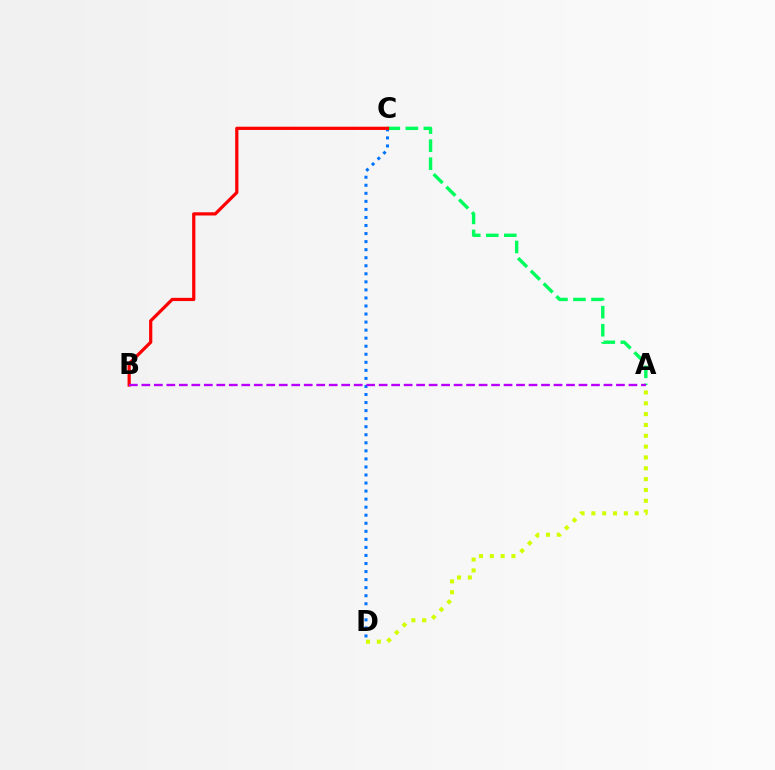{('C', 'D'): [{'color': '#0074ff', 'line_style': 'dotted', 'thickness': 2.19}], ('A', 'D'): [{'color': '#d1ff00', 'line_style': 'dotted', 'thickness': 2.94}], ('A', 'C'): [{'color': '#00ff5c', 'line_style': 'dashed', 'thickness': 2.45}], ('B', 'C'): [{'color': '#ff0000', 'line_style': 'solid', 'thickness': 2.32}], ('A', 'B'): [{'color': '#b900ff', 'line_style': 'dashed', 'thickness': 1.7}]}